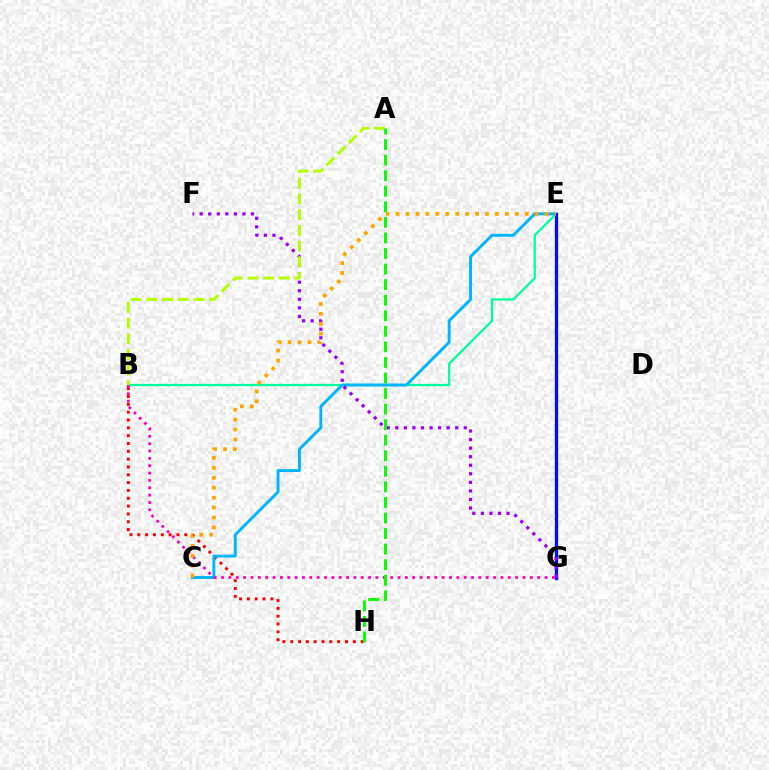{('B', 'E'): [{'color': '#00ff9d', 'line_style': 'solid', 'thickness': 1.63}], ('B', 'H'): [{'color': '#ff0000', 'line_style': 'dotted', 'thickness': 2.13}], ('C', 'E'): [{'color': '#00b5ff', 'line_style': 'solid', 'thickness': 2.1}, {'color': '#ffa500', 'line_style': 'dotted', 'thickness': 2.7}], ('E', 'G'): [{'color': '#0010ff', 'line_style': 'solid', 'thickness': 2.37}], ('F', 'G'): [{'color': '#9b00ff', 'line_style': 'dotted', 'thickness': 2.32}], ('A', 'B'): [{'color': '#b3ff00', 'line_style': 'dashed', 'thickness': 2.13}], ('B', 'G'): [{'color': '#ff00bd', 'line_style': 'dotted', 'thickness': 2.0}], ('A', 'H'): [{'color': '#08ff00', 'line_style': 'dashed', 'thickness': 2.11}]}